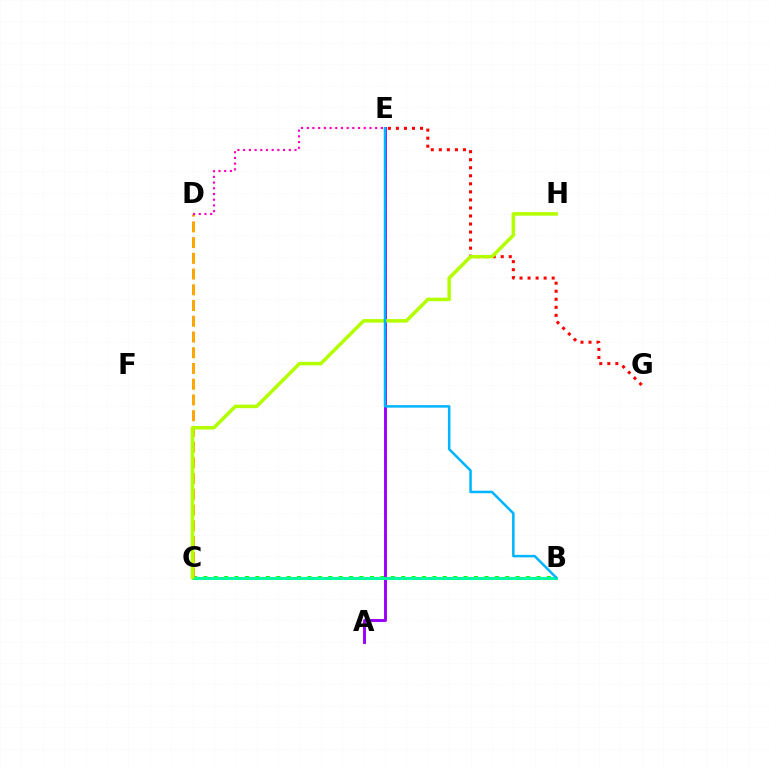{('B', 'C'): [{'color': '#08ff00', 'line_style': 'dotted', 'thickness': 2.83}, {'color': '#0010ff', 'line_style': 'solid', 'thickness': 1.97}, {'color': '#00ff9d', 'line_style': 'solid', 'thickness': 2.12}], ('C', 'D'): [{'color': '#ffa500', 'line_style': 'dashed', 'thickness': 2.14}], ('E', 'G'): [{'color': '#ff0000', 'line_style': 'dotted', 'thickness': 2.18}], ('A', 'E'): [{'color': '#9b00ff', 'line_style': 'solid', 'thickness': 2.11}], ('C', 'H'): [{'color': '#b3ff00', 'line_style': 'solid', 'thickness': 2.54}], ('B', 'E'): [{'color': '#00b5ff', 'line_style': 'solid', 'thickness': 1.81}], ('D', 'E'): [{'color': '#ff00bd', 'line_style': 'dotted', 'thickness': 1.55}]}